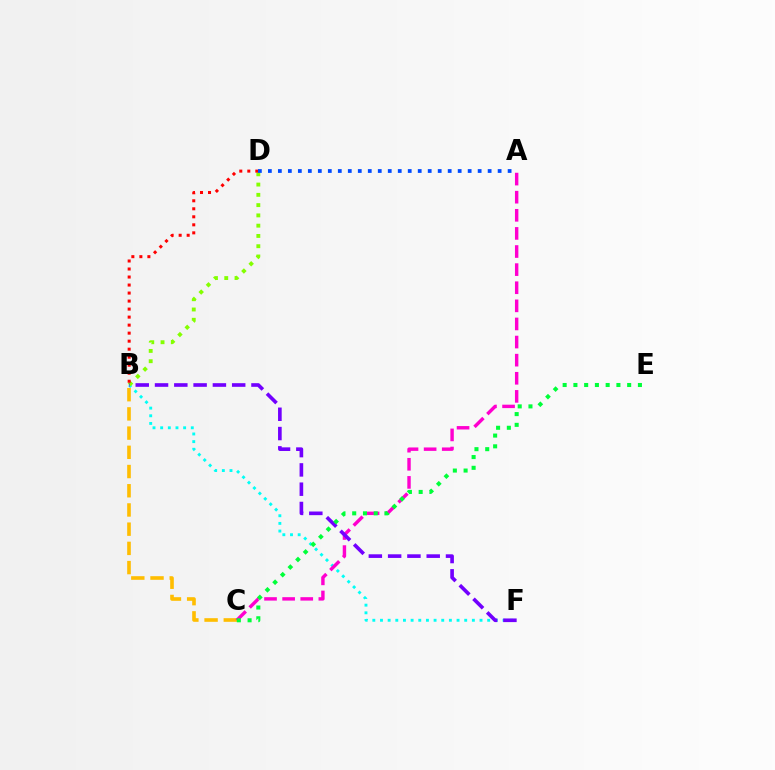{('B', 'F'): [{'color': '#00fff6', 'line_style': 'dotted', 'thickness': 2.08}, {'color': '#7200ff', 'line_style': 'dashed', 'thickness': 2.62}], ('B', 'D'): [{'color': '#84ff00', 'line_style': 'dotted', 'thickness': 2.79}, {'color': '#ff0000', 'line_style': 'dotted', 'thickness': 2.18}], ('B', 'C'): [{'color': '#ffbd00', 'line_style': 'dashed', 'thickness': 2.61}], ('A', 'C'): [{'color': '#ff00cf', 'line_style': 'dashed', 'thickness': 2.46}], ('C', 'E'): [{'color': '#00ff39', 'line_style': 'dotted', 'thickness': 2.92}], ('A', 'D'): [{'color': '#004bff', 'line_style': 'dotted', 'thickness': 2.71}]}